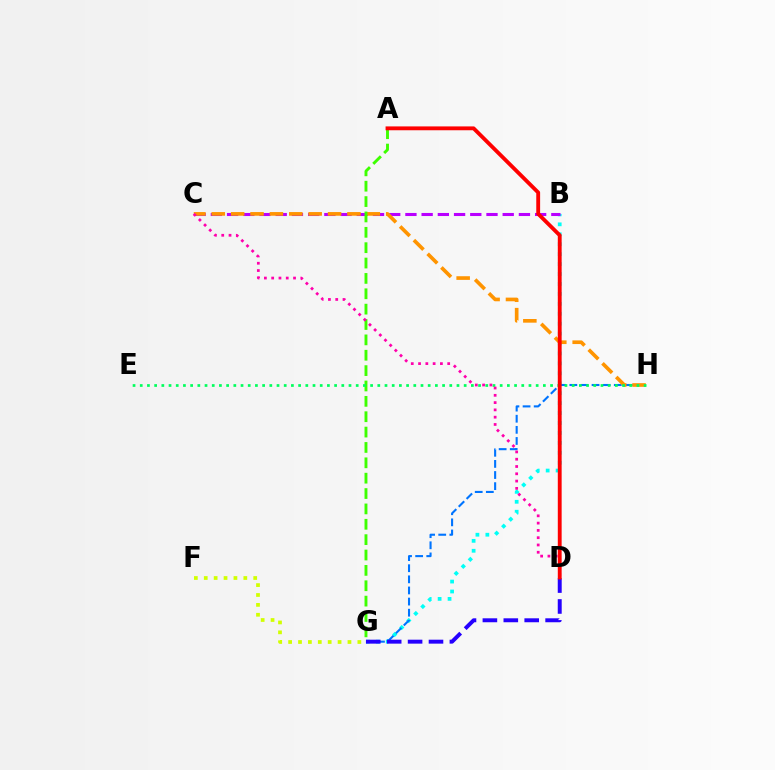{('B', 'G'): [{'color': '#00fff6', 'line_style': 'dotted', 'thickness': 2.7}], ('G', 'H'): [{'color': '#0074ff', 'line_style': 'dashed', 'thickness': 1.51}], ('B', 'C'): [{'color': '#b900ff', 'line_style': 'dashed', 'thickness': 2.2}], ('C', 'H'): [{'color': '#ff9400', 'line_style': 'dashed', 'thickness': 2.63}], ('A', 'G'): [{'color': '#3dff00', 'line_style': 'dashed', 'thickness': 2.09}], ('E', 'H'): [{'color': '#00ff5c', 'line_style': 'dotted', 'thickness': 1.96}], ('D', 'G'): [{'color': '#2500ff', 'line_style': 'dashed', 'thickness': 2.84}], ('C', 'D'): [{'color': '#ff00ac', 'line_style': 'dotted', 'thickness': 1.98}], ('A', 'D'): [{'color': '#ff0000', 'line_style': 'solid', 'thickness': 2.77}], ('F', 'G'): [{'color': '#d1ff00', 'line_style': 'dotted', 'thickness': 2.69}]}